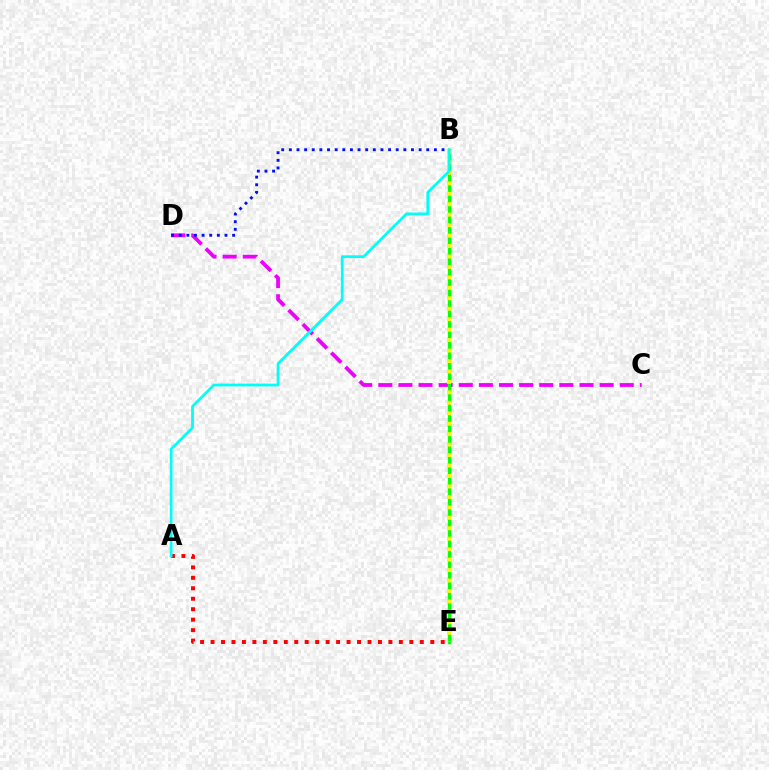{('C', 'D'): [{'color': '#ee00ff', 'line_style': 'dashed', 'thickness': 2.73}], ('B', 'E'): [{'color': '#08ff00', 'line_style': 'solid', 'thickness': 2.41}, {'color': '#fcf500', 'line_style': 'dotted', 'thickness': 2.84}], ('B', 'D'): [{'color': '#0010ff', 'line_style': 'dotted', 'thickness': 2.07}], ('A', 'E'): [{'color': '#ff0000', 'line_style': 'dotted', 'thickness': 2.84}], ('A', 'B'): [{'color': '#00fff6', 'line_style': 'solid', 'thickness': 1.98}]}